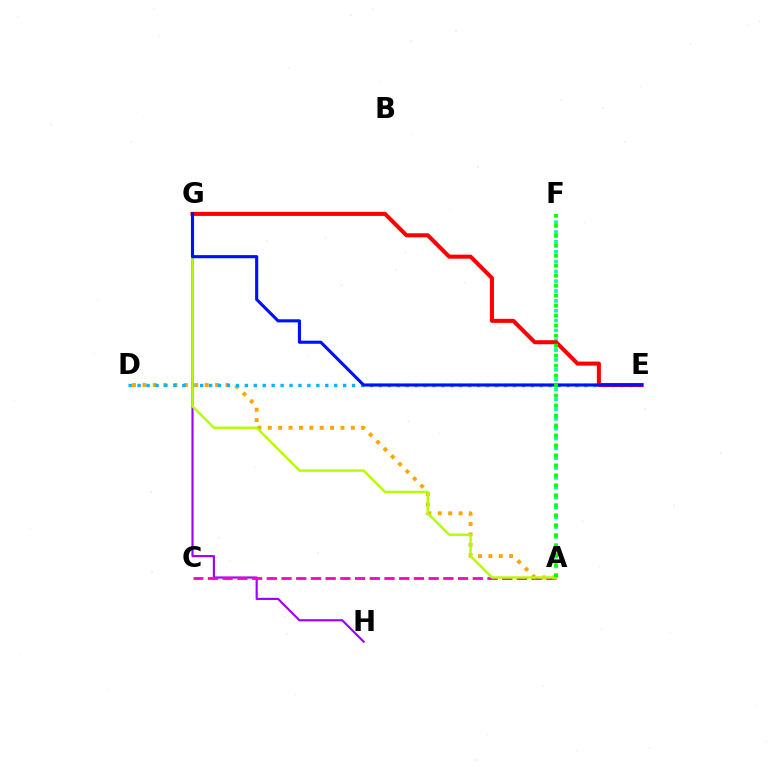{('G', 'H'): [{'color': '#9b00ff', 'line_style': 'solid', 'thickness': 1.54}], ('A', 'C'): [{'color': '#ff00bd', 'line_style': 'dashed', 'thickness': 2.0}], ('A', 'F'): [{'color': '#00ff9d', 'line_style': 'dotted', 'thickness': 2.67}, {'color': '#08ff00', 'line_style': 'dotted', 'thickness': 2.71}], ('A', 'D'): [{'color': '#ffa500', 'line_style': 'dotted', 'thickness': 2.82}], ('D', 'E'): [{'color': '#00b5ff', 'line_style': 'dotted', 'thickness': 2.43}], ('A', 'G'): [{'color': '#b3ff00', 'line_style': 'solid', 'thickness': 1.76}], ('E', 'G'): [{'color': '#ff0000', 'line_style': 'solid', 'thickness': 2.91}, {'color': '#0010ff', 'line_style': 'solid', 'thickness': 2.24}]}